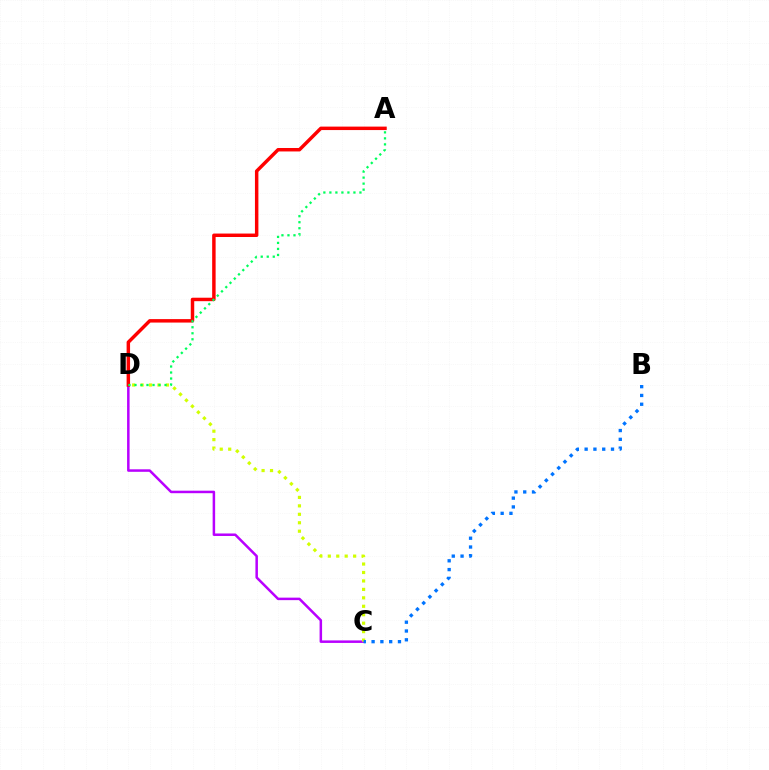{('C', 'D'): [{'color': '#b900ff', 'line_style': 'solid', 'thickness': 1.8}, {'color': '#d1ff00', 'line_style': 'dotted', 'thickness': 2.3}], ('B', 'C'): [{'color': '#0074ff', 'line_style': 'dotted', 'thickness': 2.39}], ('A', 'D'): [{'color': '#ff0000', 'line_style': 'solid', 'thickness': 2.49}, {'color': '#00ff5c', 'line_style': 'dotted', 'thickness': 1.63}]}